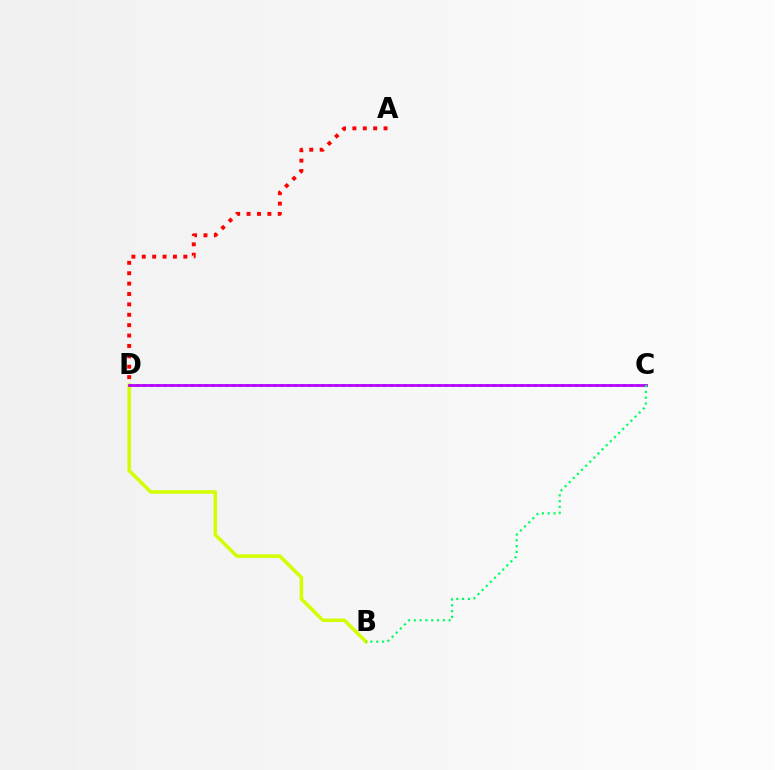{('B', 'D'): [{'color': '#d1ff00', 'line_style': 'solid', 'thickness': 2.51}], ('C', 'D'): [{'color': '#0074ff', 'line_style': 'dotted', 'thickness': 1.86}, {'color': '#b900ff', 'line_style': 'solid', 'thickness': 1.97}], ('A', 'D'): [{'color': '#ff0000', 'line_style': 'dotted', 'thickness': 2.82}], ('B', 'C'): [{'color': '#00ff5c', 'line_style': 'dotted', 'thickness': 1.58}]}